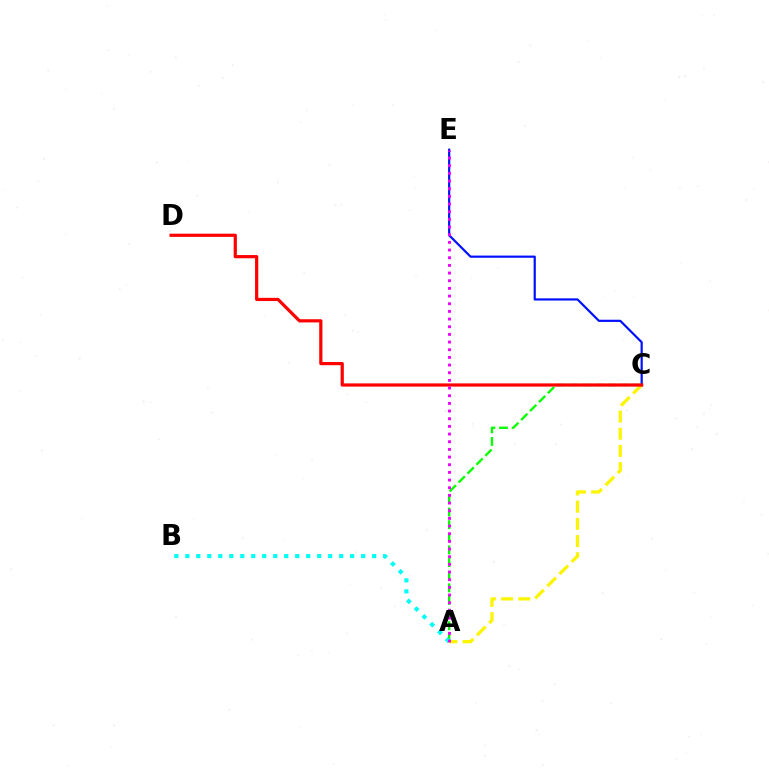{('A', 'C'): [{'color': '#fcf500', 'line_style': 'dashed', 'thickness': 2.34}, {'color': '#08ff00', 'line_style': 'dashed', 'thickness': 1.71}], ('C', 'E'): [{'color': '#0010ff', 'line_style': 'solid', 'thickness': 1.58}], ('A', 'B'): [{'color': '#00fff6', 'line_style': 'dotted', 'thickness': 2.99}], ('C', 'D'): [{'color': '#ff0000', 'line_style': 'solid', 'thickness': 2.31}], ('A', 'E'): [{'color': '#ee00ff', 'line_style': 'dotted', 'thickness': 2.08}]}